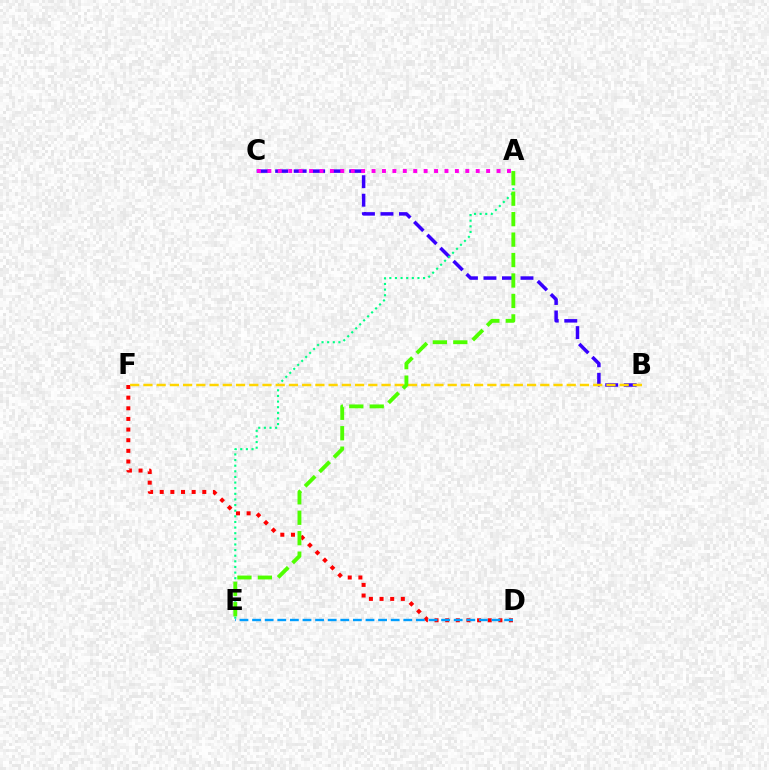{('B', 'C'): [{'color': '#3700ff', 'line_style': 'dashed', 'thickness': 2.51}], ('D', 'F'): [{'color': '#ff0000', 'line_style': 'dotted', 'thickness': 2.89}], ('A', 'E'): [{'color': '#00ff86', 'line_style': 'dotted', 'thickness': 1.53}, {'color': '#4fff00', 'line_style': 'dashed', 'thickness': 2.78}], ('A', 'C'): [{'color': '#ff00ed', 'line_style': 'dotted', 'thickness': 2.83}], ('B', 'F'): [{'color': '#ffd500', 'line_style': 'dashed', 'thickness': 1.8}], ('D', 'E'): [{'color': '#009eff', 'line_style': 'dashed', 'thickness': 1.71}]}